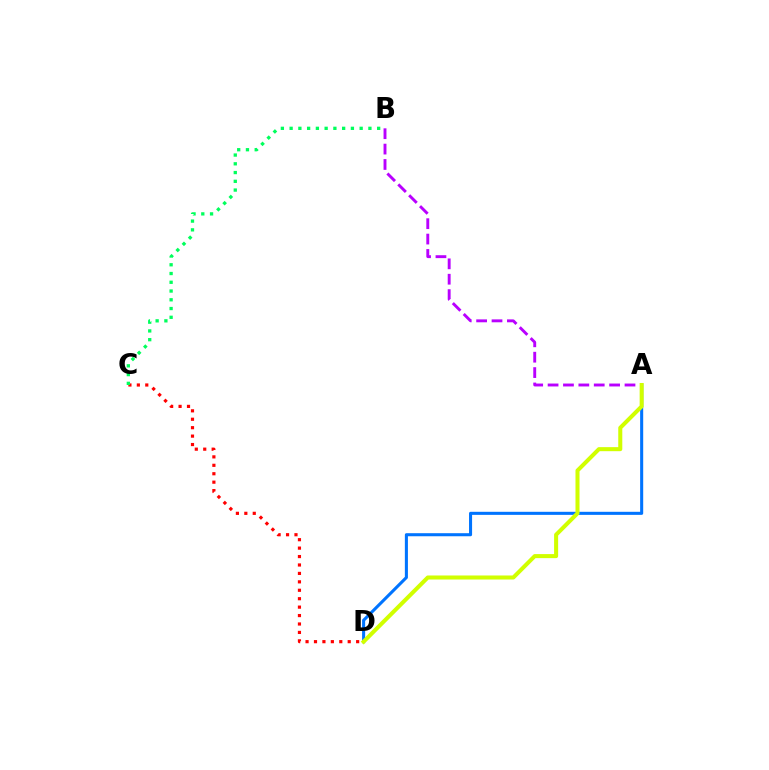{('C', 'D'): [{'color': '#ff0000', 'line_style': 'dotted', 'thickness': 2.29}], ('A', 'D'): [{'color': '#0074ff', 'line_style': 'solid', 'thickness': 2.2}, {'color': '#d1ff00', 'line_style': 'solid', 'thickness': 2.91}], ('A', 'B'): [{'color': '#b900ff', 'line_style': 'dashed', 'thickness': 2.09}], ('B', 'C'): [{'color': '#00ff5c', 'line_style': 'dotted', 'thickness': 2.38}]}